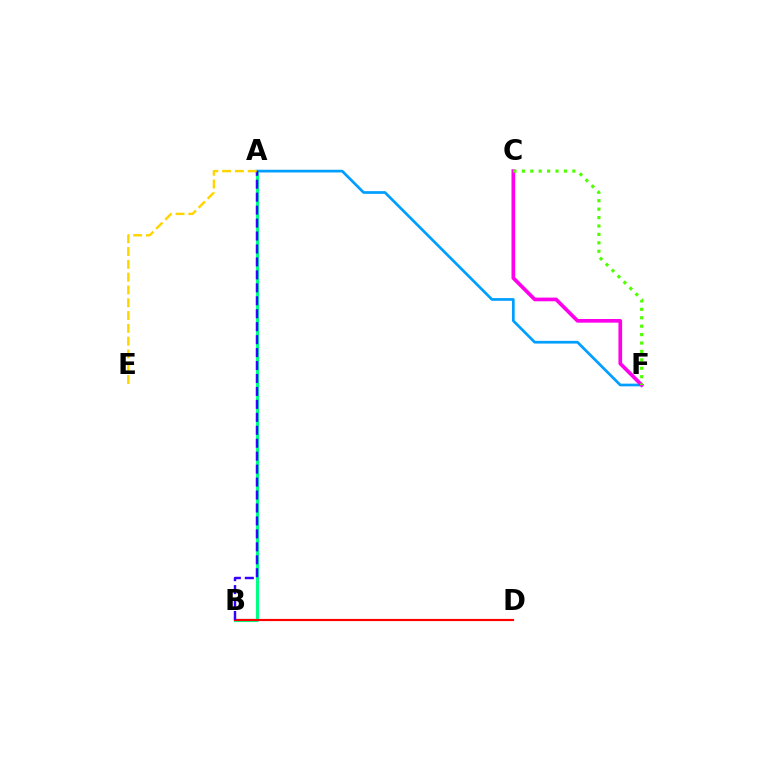{('A', 'B'): [{'color': '#00ff86', 'line_style': 'solid', 'thickness': 2.26}, {'color': '#3700ff', 'line_style': 'dashed', 'thickness': 1.76}], ('B', 'D'): [{'color': '#ff0000', 'line_style': 'solid', 'thickness': 1.57}], ('A', 'F'): [{'color': '#009eff', 'line_style': 'solid', 'thickness': 1.95}], ('A', 'E'): [{'color': '#ffd500', 'line_style': 'dashed', 'thickness': 1.74}], ('C', 'F'): [{'color': '#ff00ed', 'line_style': 'solid', 'thickness': 2.65}, {'color': '#4fff00', 'line_style': 'dotted', 'thickness': 2.29}]}